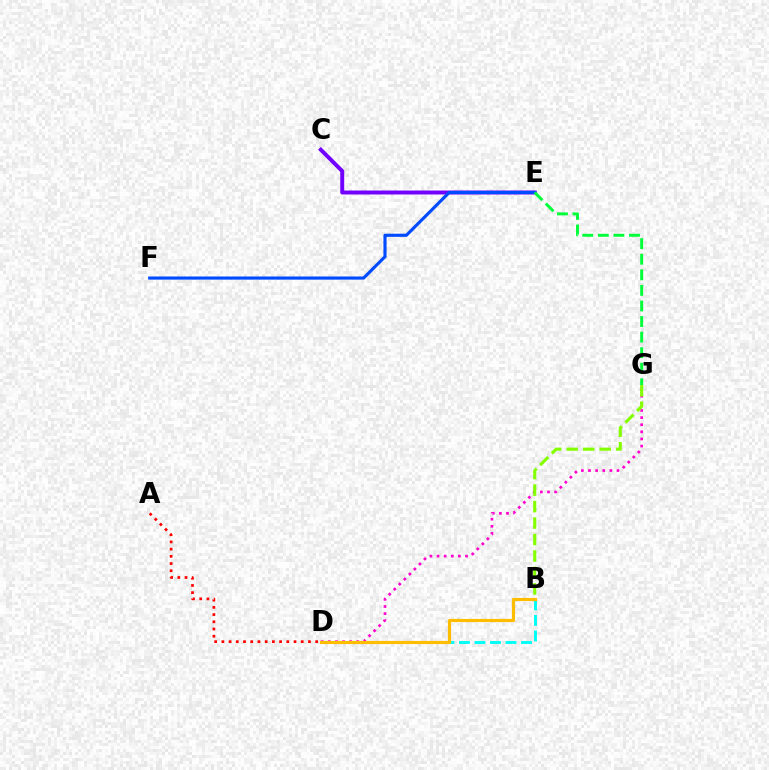{('A', 'D'): [{'color': '#ff0000', 'line_style': 'dotted', 'thickness': 1.96}], ('B', 'D'): [{'color': '#00fff6', 'line_style': 'dashed', 'thickness': 2.11}, {'color': '#ffbd00', 'line_style': 'solid', 'thickness': 2.27}], ('D', 'G'): [{'color': '#ff00cf', 'line_style': 'dotted', 'thickness': 1.94}], ('C', 'E'): [{'color': '#7200ff', 'line_style': 'solid', 'thickness': 2.84}], ('E', 'F'): [{'color': '#004bff', 'line_style': 'solid', 'thickness': 2.26}], ('B', 'G'): [{'color': '#84ff00', 'line_style': 'dashed', 'thickness': 2.24}], ('E', 'G'): [{'color': '#00ff39', 'line_style': 'dashed', 'thickness': 2.12}]}